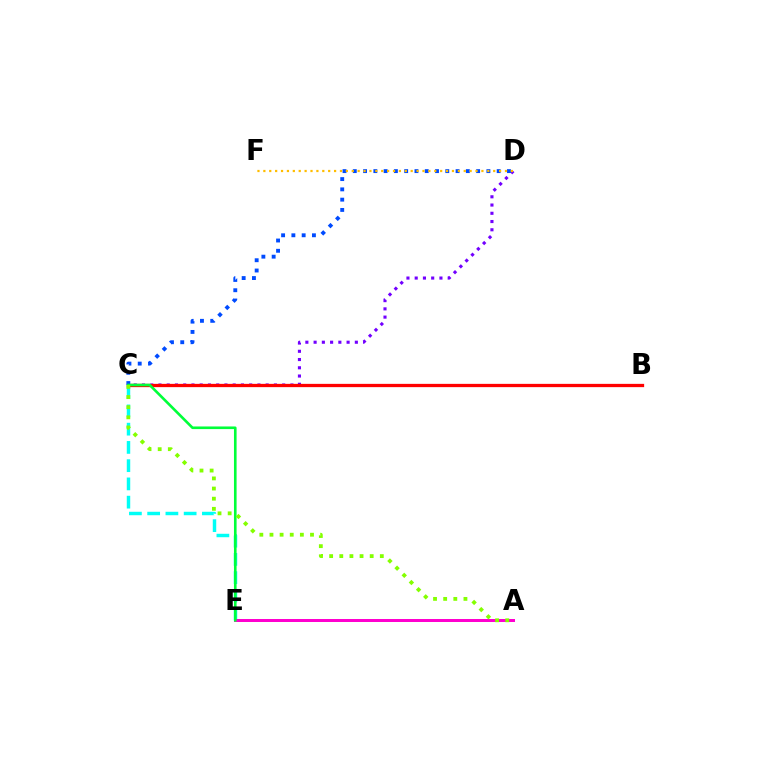{('C', 'D'): [{'color': '#7200ff', 'line_style': 'dotted', 'thickness': 2.24}, {'color': '#004bff', 'line_style': 'dotted', 'thickness': 2.79}], ('C', 'E'): [{'color': '#00fff6', 'line_style': 'dashed', 'thickness': 2.48}, {'color': '#00ff39', 'line_style': 'solid', 'thickness': 1.89}], ('B', 'C'): [{'color': '#ff0000', 'line_style': 'solid', 'thickness': 2.36}], ('A', 'E'): [{'color': '#ff00cf', 'line_style': 'solid', 'thickness': 2.16}], ('A', 'C'): [{'color': '#84ff00', 'line_style': 'dotted', 'thickness': 2.75}], ('D', 'F'): [{'color': '#ffbd00', 'line_style': 'dotted', 'thickness': 1.6}]}